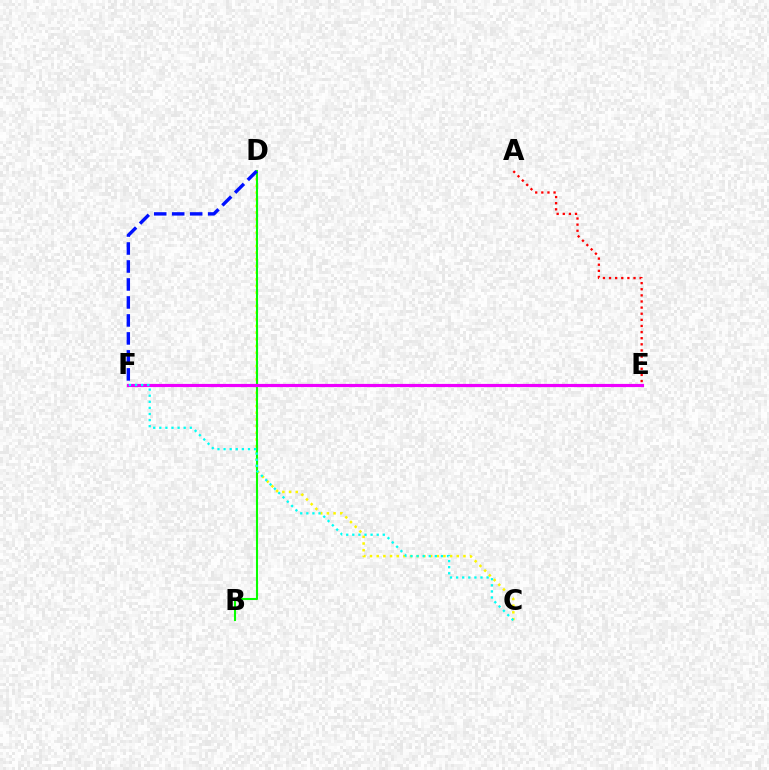{('C', 'D'): [{'color': '#fcf500', 'line_style': 'dotted', 'thickness': 1.81}], ('B', 'D'): [{'color': '#08ff00', 'line_style': 'solid', 'thickness': 1.5}], ('A', 'E'): [{'color': '#ff0000', 'line_style': 'dotted', 'thickness': 1.66}], ('D', 'F'): [{'color': '#0010ff', 'line_style': 'dashed', 'thickness': 2.44}], ('E', 'F'): [{'color': '#ee00ff', 'line_style': 'solid', 'thickness': 2.28}], ('C', 'F'): [{'color': '#00fff6', 'line_style': 'dotted', 'thickness': 1.66}]}